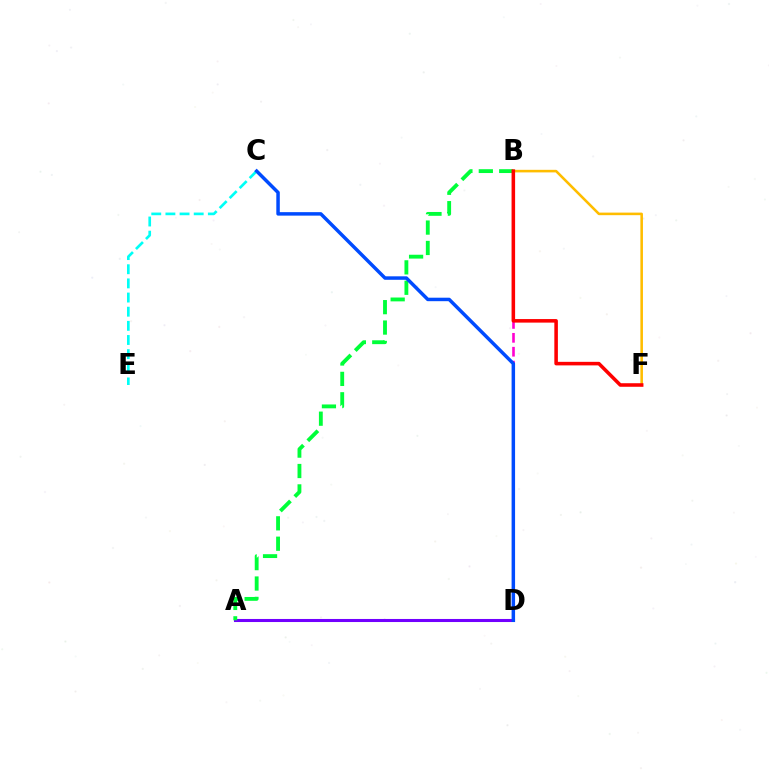{('A', 'D'): [{'color': '#84ff00', 'line_style': 'solid', 'thickness': 1.92}, {'color': '#7200ff', 'line_style': 'solid', 'thickness': 2.21}], ('A', 'B'): [{'color': '#00ff39', 'line_style': 'dashed', 'thickness': 2.77}], ('C', 'E'): [{'color': '#00fff6', 'line_style': 'dashed', 'thickness': 1.92}], ('B', 'D'): [{'color': '#ff00cf', 'line_style': 'dashed', 'thickness': 1.89}], ('B', 'F'): [{'color': '#ffbd00', 'line_style': 'solid', 'thickness': 1.85}, {'color': '#ff0000', 'line_style': 'solid', 'thickness': 2.56}], ('C', 'D'): [{'color': '#004bff', 'line_style': 'solid', 'thickness': 2.5}]}